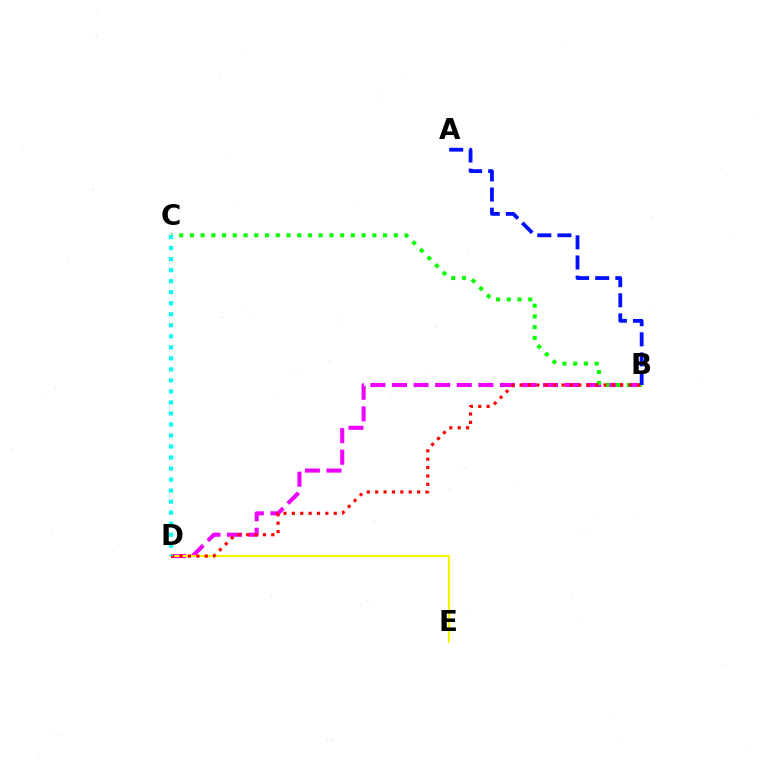{('B', 'D'): [{'color': '#ee00ff', 'line_style': 'dashed', 'thickness': 2.93}, {'color': '#ff0000', 'line_style': 'dotted', 'thickness': 2.28}], ('D', 'E'): [{'color': '#fcf500', 'line_style': 'solid', 'thickness': 1.54}], ('B', 'C'): [{'color': '#08ff00', 'line_style': 'dotted', 'thickness': 2.92}], ('A', 'B'): [{'color': '#0010ff', 'line_style': 'dashed', 'thickness': 2.74}], ('C', 'D'): [{'color': '#00fff6', 'line_style': 'dotted', 'thickness': 3.0}]}